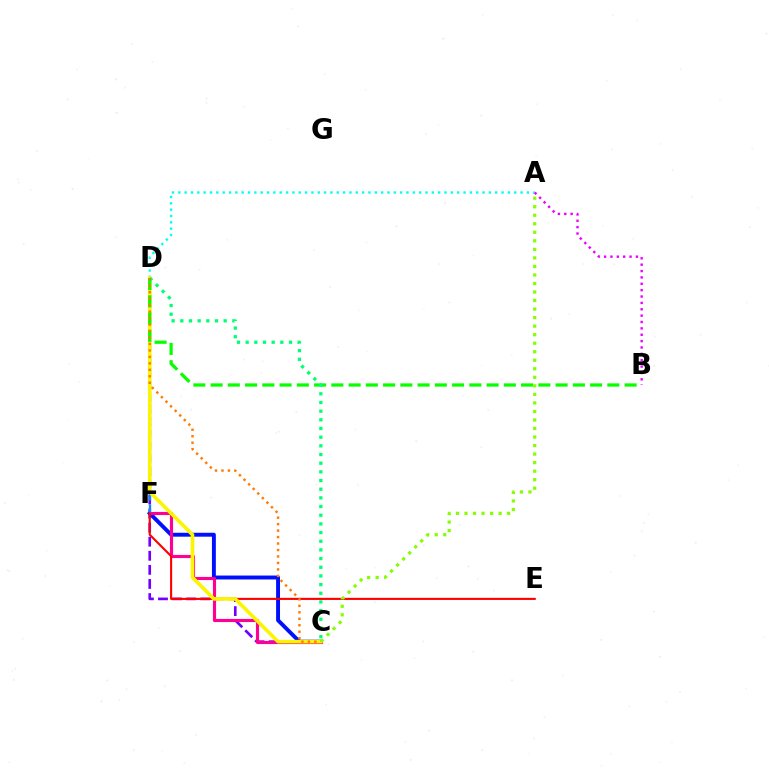{('C', 'D'): [{'color': '#7200ff', 'line_style': 'dashed', 'thickness': 1.91}, {'color': '#fcf500', 'line_style': 'solid', 'thickness': 2.6}, {'color': '#00ff74', 'line_style': 'dotted', 'thickness': 2.36}, {'color': '#ff7c00', 'line_style': 'dotted', 'thickness': 1.76}], ('C', 'F'): [{'color': '#0010ff', 'line_style': 'solid', 'thickness': 2.82}, {'color': '#ff0094', 'line_style': 'solid', 'thickness': 2.26}], ('A', 'D'): [{'color': '#00fff6', 'line_style': 'dotted', 'thickness': 1.72}], ('D', 'F'): [{'color': '#008cff', 'line_style': 'dashed', 'thickness': 1.69}], ('E', 'F'): [{'color': '#ff0000', 'line_style': 'solid', 'thickness': 1.52}], ('A', 'B'): [{'color': '#ee00ff', 'line_style': 'dotted', 'thickness': 1.73}], ('B', 'D'): [{'color': '#08ff00', 'line_style': 'dashed', 'thickness': 2.34}], ('A', 'C'): [{'color': '#84ff00', 'line_style': 'dotted', 'thickness': 2.32}]}